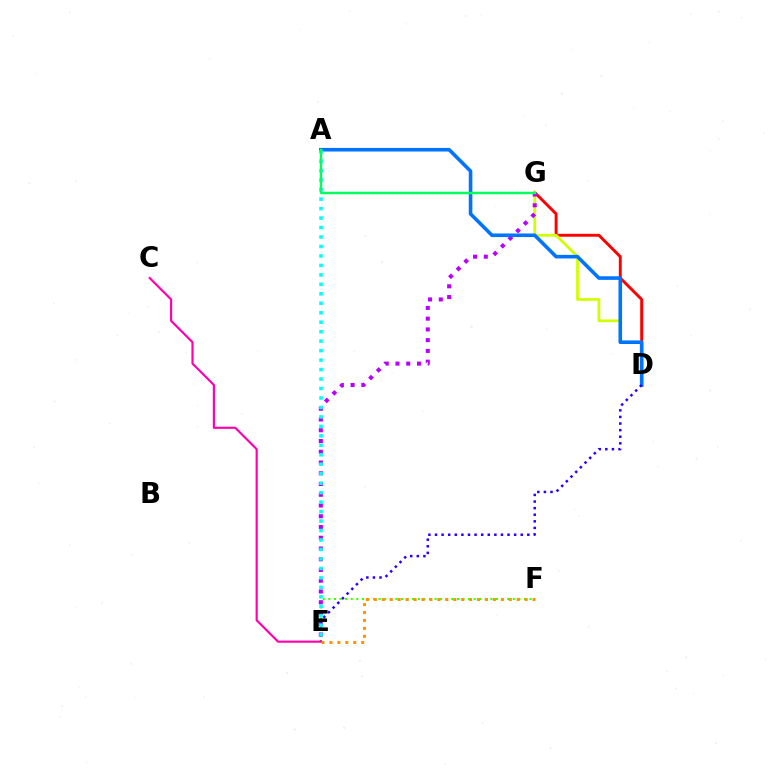{('E', 'F'): [{'color': '#3dff00', 'line_style': 'dotted', 'thickness': 1.52}, {'color': '#ff9400', 'line_style': 'dotted', 'thickness': 2.16}], ('D', 'G'): [{'color': '#ff0000', 'line_style': 'solid', 'thickness': 2.1}, {'color': '#d1ff00', 'line_style': 'solid', 'thickness': 2.0}], ('E', 'G'): [{'color': '#b900ff', 'line_style': 'dotted', 'thickness': 2.92}], ('A', 'D'): [{'color': '#0074ff', 'line_style': 'solid', 'thickness': 2.59}], ('D', 'E'): [{'color': '#2500ff', 'line_style': 'dotted', 'thickness': 1.79}], ('C', 'E'): [{'color': '#ff00ac', 'line_style': 'solid', 'thickness': 1.55}], ('A', 'E'): [{'color': '#00fff6', 'line_style': 'dotted', 'thickness': 2.57}], ('A', 'G'): [{'color': '#00ff5c', 'line_style': 'solid', 'thickness': 1.77}]}